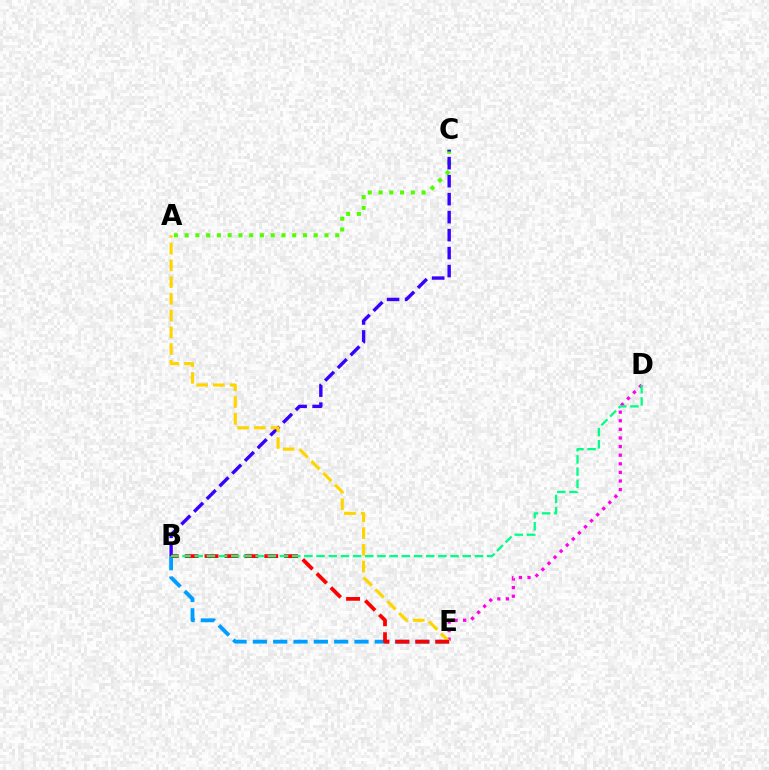{('D', 'E'): [{'color': '#ff00ed', 'line_style': 'dotted', 'thickness': 2.34}], ('A', 'C'): [{'color': '#4fff00', 'line_style': 'dotted', 'thickness': 2.92}], ('B', 'E'): [{'color': '#009eff', 'line_style': 'dashed', 'thickness': 2.76}, {'color': '#ff0000', 'line_style': 'dashed', 'thickness': 2.7}], ('B', 'C'): [{'color': '#3700ff', 'line_style': 'dashed', 'thickness': 2.44}], ('A', 'E'): [{'color': '#ffd500', 'line_style': 'dashed', 'thickness': 2.27}], ('B', 'D'): [{'color': '#00ff86', 'line_style': 'dashed', 'thickness': 1.65}]}